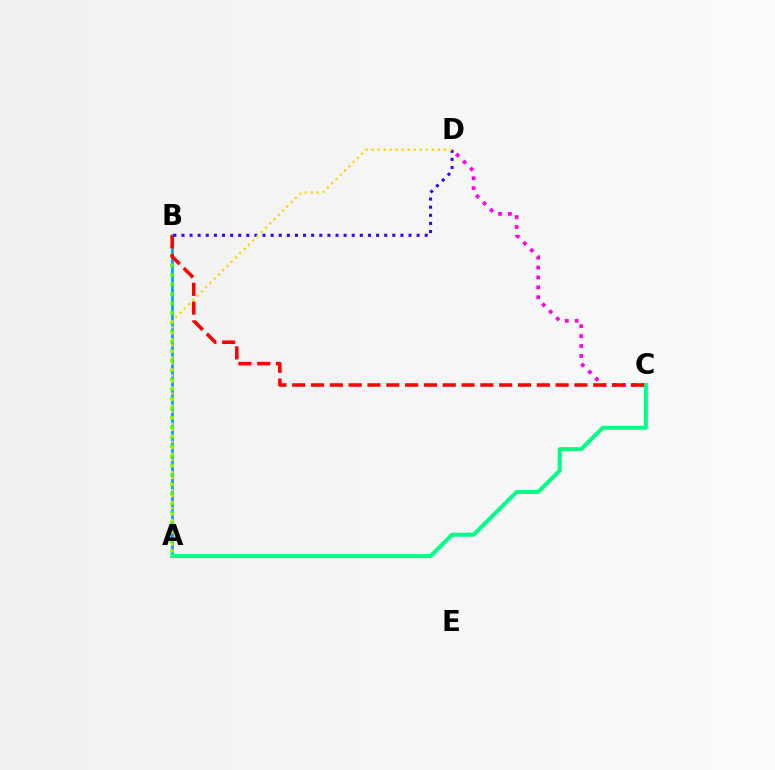{('A', 'B'): [{'color': '#009eff', 'line_style': 'solid', 'thickness': 1.93}, {'color': '#4fff00', 'line_style': 'dotted', 'thickness': 2.59}], ('C', 'D'): [{'color': '#ff00ed', 'line_style': 'dotted', 'thickness': 2.69}], ('A', 'C'): [{'color': '#00ff86', 'line_style': 'solid', 'thickness': 2.89}], ('B', 'C'): [{'color': '#ff0000', 'line_style': 'dashed', 'thickness': 2.56}], ('B', 'D'): [{'color': '#3700ff', 'line_style': 'dotted', 'thickness': 2.2}], ('A', 'D'): [{'color': '#ffd500', 'line_style': 'dotted', 'thickness': 1.64}]}